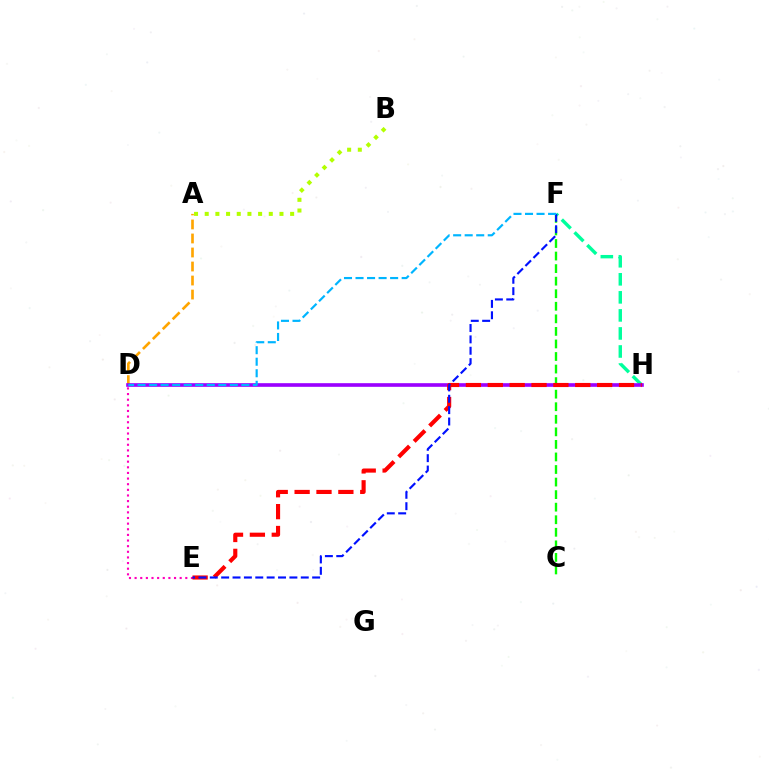{('A', 'B'): [{'color': '#b3ff00', 'line_style': 'dotted', 'thickness': 2.9}], ('C', 'F'): [{'color': '#08ff00', 'line_style': 'dashed', 'thickness': 1.71}], ('A', 'D'): [{'color': '#ffa500', 'line_style': 'dashed', 'thickness': 1.9}], ('F', 'H'): [{'color': '#00ff9d', 'line_style': 'dashed', 'thickness': 2.45}], ('D', 'H'): [{'color': '#9b00ff', 'line_style': 'solid', 'thickness': 2.62}], ('D', 'E'): [{'color': '#ff00bd', 'line_style': 'dotted', 'thickness': 1.53}], ('E', 'H'): [{'color': '#ff0000', 'line_style': 'dashed', 'thickness': 2.97}], ('E', 'F'): [{'color': '#0010ff', 'line_style': 'dashed', 'thickness': 1.55}], ('D', 'F'): [{'color': '#00b5ff', 'line_style': 'dashed', 'thickness': 1.57}]}